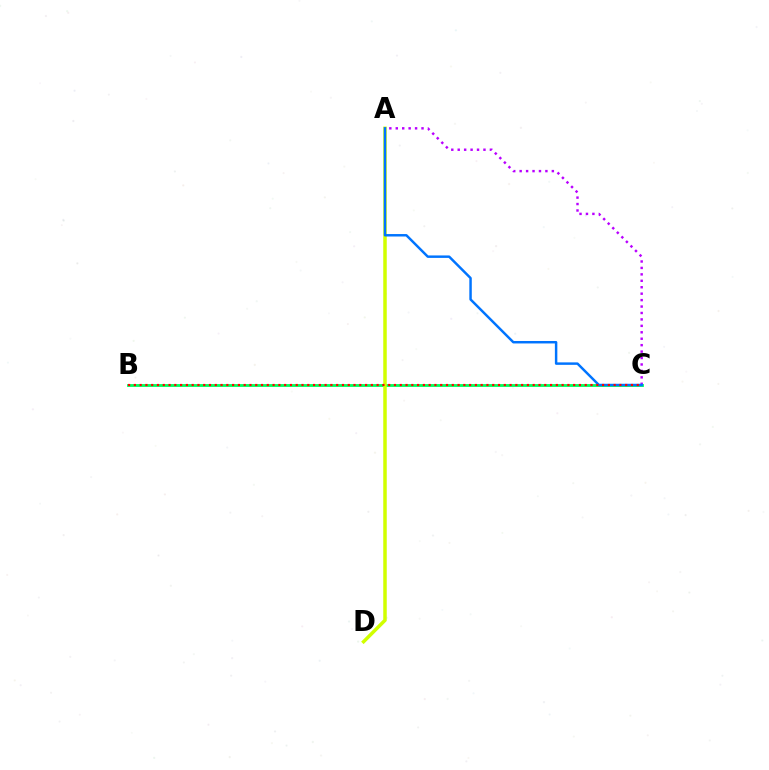{('B', 'C'): [{'color': '#00ff5c', 'line_style': 'solid', 'thickness': 2.04}, {'color': '#ff0000', 'line_style': 'dotted', 'thickness': 1.57}], ('A', 'D'): [{'color': '#d1ff00', 'line_style': 'solid', 'thickness': 2.52}], ('A', 'C'): [{'color': '#b900ff', 'line_style': 'dotted', 'thickness': 1.75}, {'color': '#0074ff', 'line_style': 'solid', 'thickness': 1.77}]}